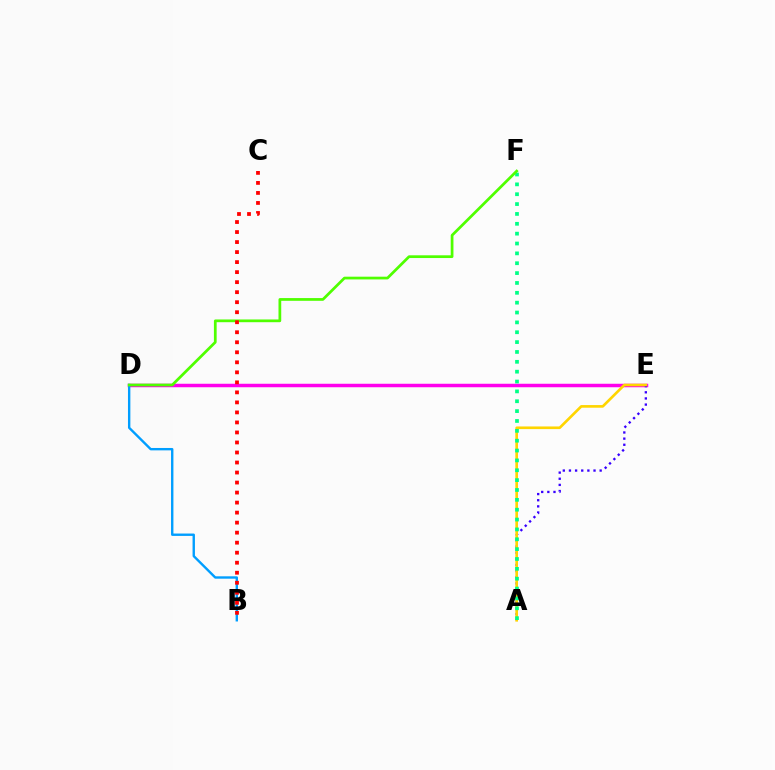{('D', 'E'): [{'color': '#ff00ed', 'line_style': 'solid', 'thickness': 2.51}], ('A', 'E'): [{'color': '#3700ff', 'line_style': 'dotted', 'thickness': 1.67}, {'color': '#ffd500', 'line_style': 'solid', 'thickness': 1.9}], ('B', 'D'): [{'color': '#009eff', 'line_style': 'solid', 'thickness': 1.72}], ('A', 'F'): [{'color': '#00ff86', 'line_style': 'dotted', 'thickness': 2.68}], ('D', 'F'): [{'color': '#4fff00', 'line_style': 'solid', 'thickness': 1.97}], ('B', 'C'): [{'color': '#ff0000', 'line_style': 'dotted', 'thickness': 2.72}]}